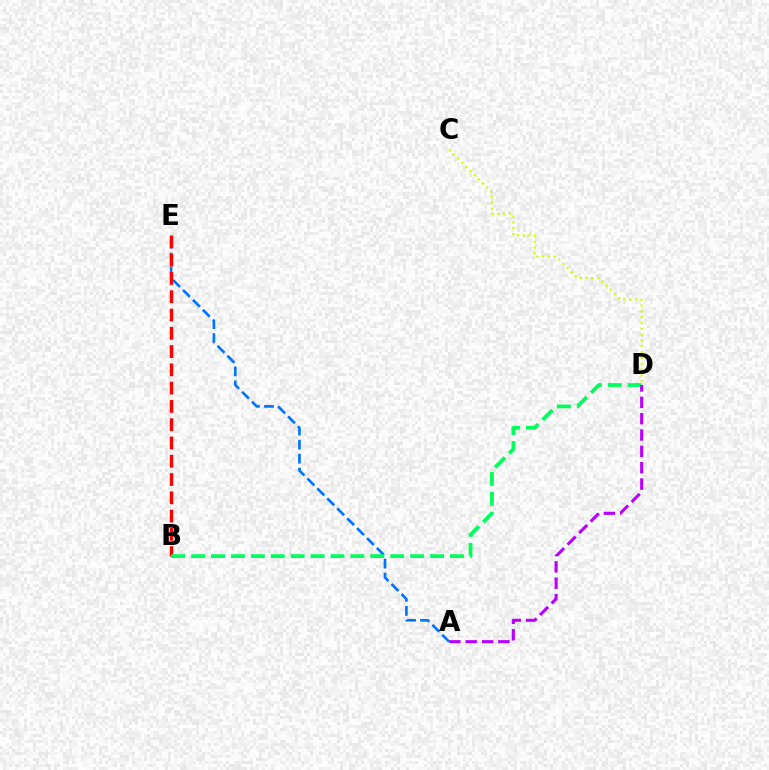{('C', 'D'): [{'color': '#d1ff00', 'line_style': 'dotted', 'thickness': 1.58}], ('A', 'E'): [{'color': '#0074ff', 'line_style': 'dashed', 'thickness': 1.91}], ('B', 'E'): [{'color': '#ff0000', 'line_style': 'dashed', 'thickness': 2.48}], ('B', 'D'): [{'color': '#00ff5c', 'line_style': 'dashed', 'thickness': 2.71}], ('A', 'D'): [{'color': '#b900ff', 'line_style': 'dashed', 'thickness': 2.22}]}